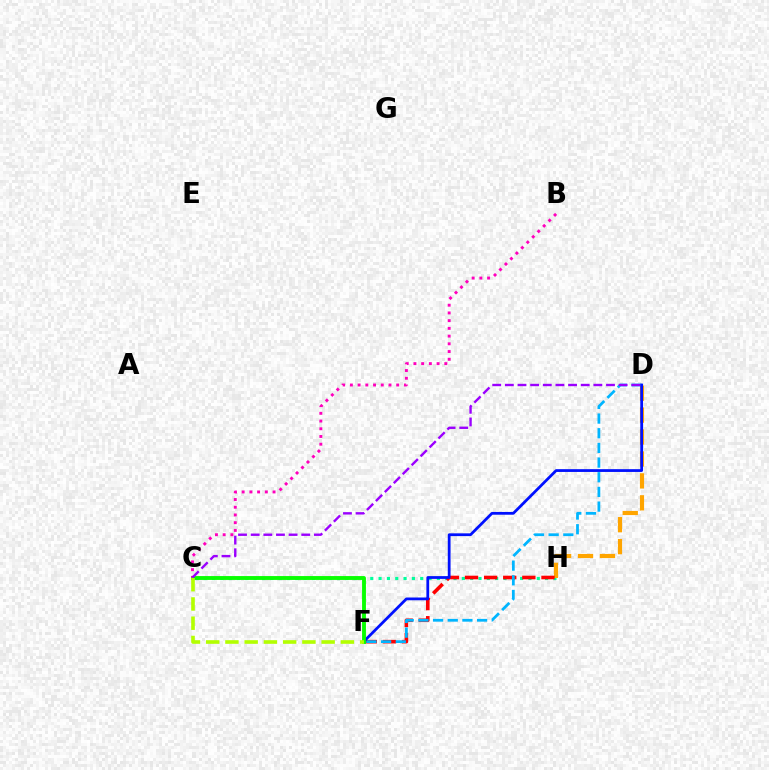{('C', 'H'): [{'color': '#00ff9d', 'line_style': 'dotted', 'thickness': 2.26}], ('D', 'H'): [{'color': '#ffa500', 'line_style': 'dashed', 'thickness': 2.98}], ('F', 'H'): [{'color': '#ff0000', 'line_style': 'dashed', 'thickness': 2.6}], ('D', 'F'): [{'color': '#00b5ff', 'line_style': 'dashed', 'thickness': 1.99}, {'color': '#0010ff', 'line_style': 'solid', 'thickness': 2.0}], ('C', 'F'): [{'color': '#08ff00', 'line_style': 'solid', 'thickness': 2.78}, {'color': '#b3ff00', 'line_style': 'dashed', 'thickness': 2.61}], ('B', 'C'): [{'color': '#ff00bd', 'line_style': 'dotted', 'thickness': 2.1}], ('C', 'D'): [{'color': '#9b00ff', 'line_style': 'dashed', 'thickness': 1.72}]}